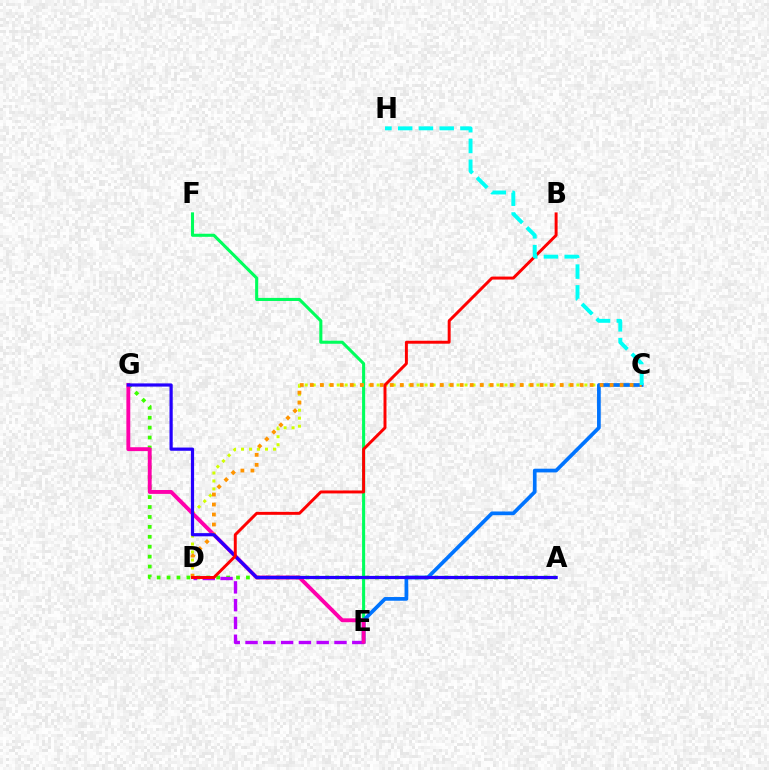{('E', 'F'): [{'color': '#00ff5c', 'line_style': 'solid', 'thickness': 2.22}], ('C', 'D'): [{'color': '#d1ff00', 'line_style': 'dotted', 'thickness': 2.17}, {'color': '#ff9400', 'line_style': 'dotted', 'thickness': 2.72}], ('A', 'G'): [{'color': '#3dff00', 'line_style': 'dotted', 'thickness': 2.7}, {'color': '#2500ff', 'line_style': 'solid', 'thickness': 2.31}], ('C', 'E'): [{'color': '#0074ff', 'line_style': 'solid', 'thickness': 2.67}], ('D', 'E'): [{'color': '#b900ff', 'line_style': 'dashed', 'thickness': 2.42}], ('E', 'G'): [{'color': '#ff00ac', 'line_style': 'solid', 'thickness': 2.8}], ('B', 'D'): [{'color': '#ff0000', 'line_style': 'solid', 'thickness': 2.13}], ('C', 'H'): [{'color': '#00fff6', 'line_style': 'dashed', 'thickness': 2.82}]}